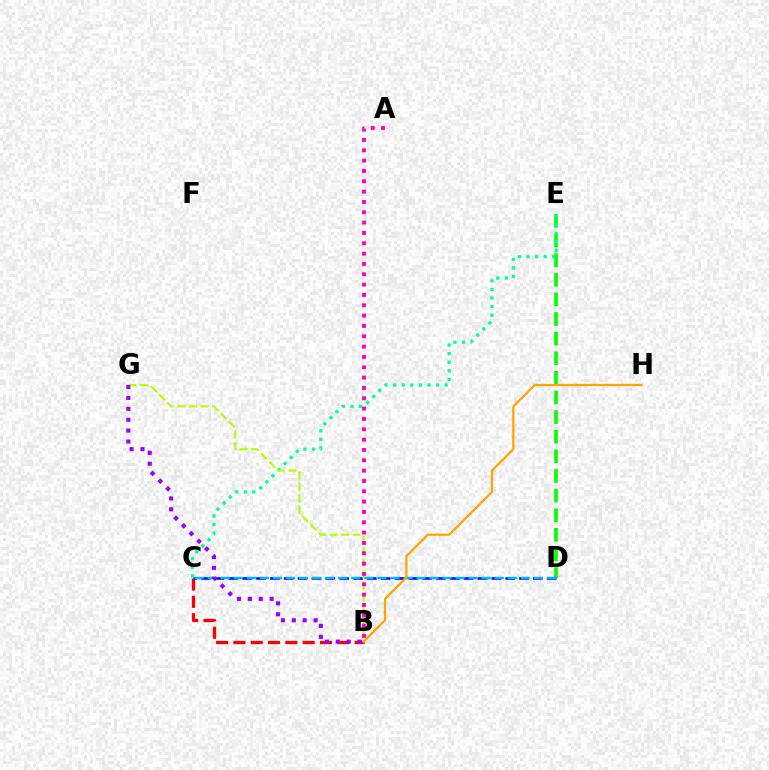{('D', 'E'): [{'color': '#08ff00', 'line_style': 'dashed', 'thickness': 2.67}], ('B', 'C'): [{'color': '#ff0000', 'line_style': 'dashed', 'thickness': 2.35}], ('C', 'D'): [{'color': '#0010ff', 'line_style': 'dashed', 'thickness': 1.88}, {'color': '#00b5ff', 'line_style': 'dashed', 'thickness': 1.77}], ('C', 'E'): [{'color': '#00ff9d', 'line_style': 'dotted', 'thickness': 2.33}], ('B', 'G'): [{'color': '#b3ff00', 'line_style': 'dashed', 'thickness': 1.57}, {'color': '#9b00ff', 'line_style': 'dotted', 'thickness': 2.96}], ('A', 'B'): [{'color': '#ff00bd', 'line_style': 'dotted', 'thickness': 2.81}], ('B', 'H'): [{'color': '#ffa500', 'line_style': 'solid', 'thickness': 1.63}]}